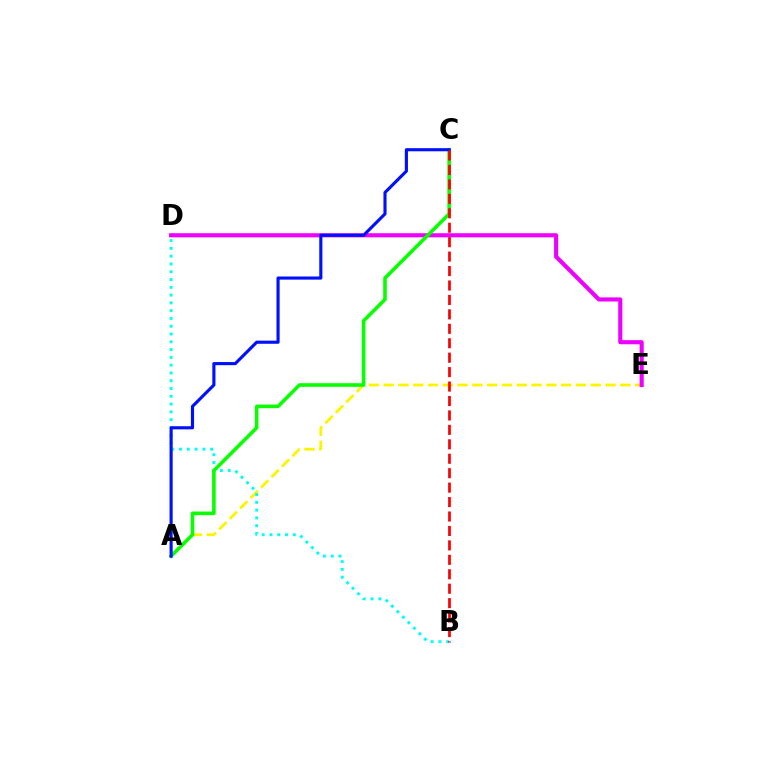{('A', 'E'): [{'color': '#fcf500', 'line_style': 'dashed', 'thickness': 2.01}], ('B', 'D'): [{'color': '#00fff6', 'line_style': 'dotted', 'thickness': 2.12}], ('D', 'E'): [{'color': '#ee00ff', 'line_style': 'solid', 'thickness': 2.96}], ('A', 'C'): [{'color': '#08ff00', 'line_style': 'solid', 'thickness': 2.59}, {'color': '#0010ff', 'line_style': 'solid', 'thickness': 2.25}], ('B', 'C'): [{'color': '#ff0000', 'line_style': 'dashed', 'thickness': 1.96}]}